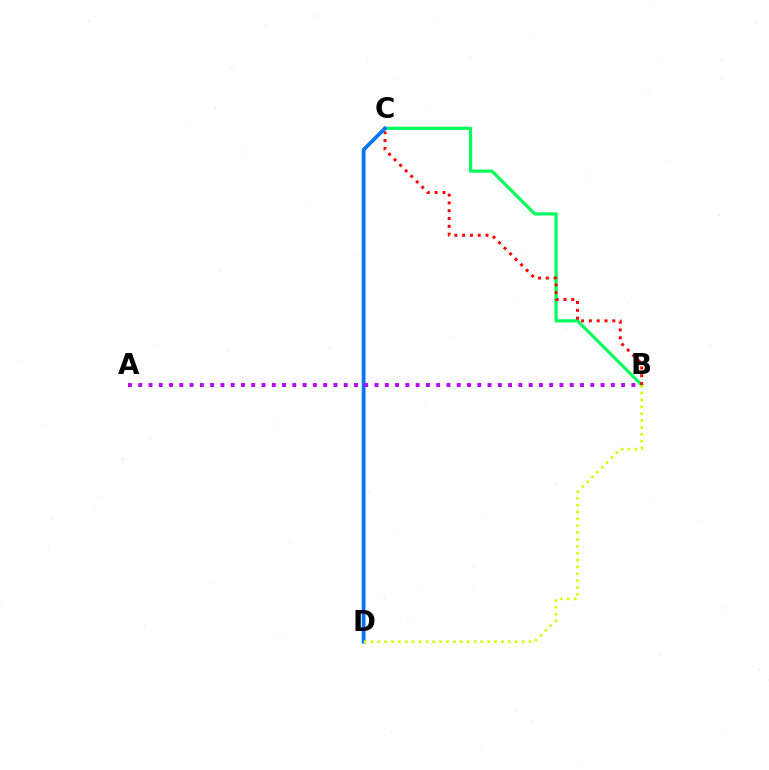{('B', 'C'): [{'color': '#00ff5c', 'line_style': 'solid', 'thickness': 2.29}, {'color': '#ff0000', 'line_style': 'dotted', 'thickness': 2.12}], ('C', 'D'): [{'color': '#0074ff', 'line_style': 'solid', 'thickness': 2.67}], ('A', 'B'): [{'color': '#b900ff', 'line_style': 'dotted', 'thickness': 2.79}], ('B', 'D'): [{'color': '#d1ff00', 'line_style': 'dotted', 'thickness': 1.87}]}